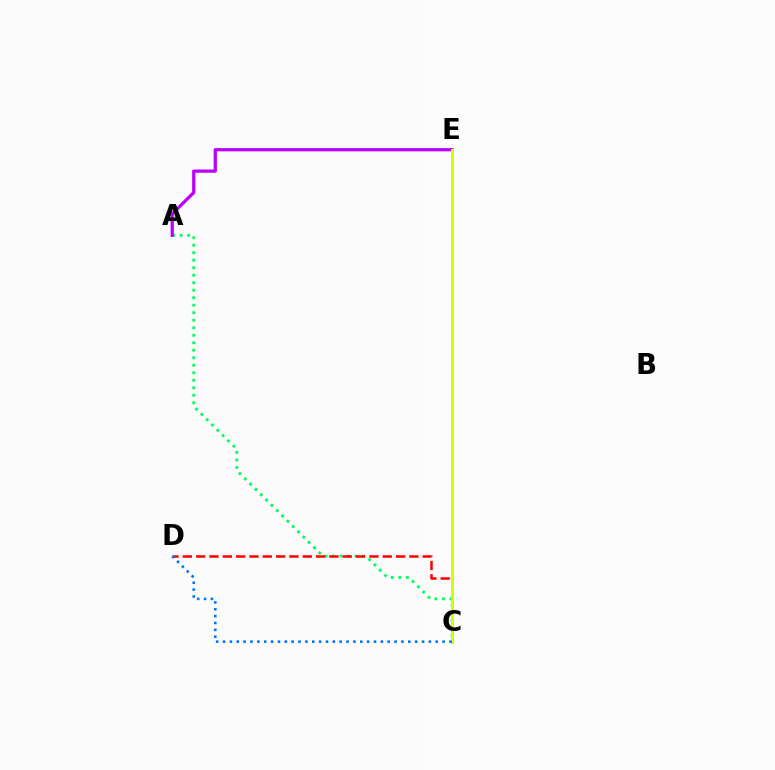{('A', 'C'): [{'color': '#00ff5c', 'line_style': 'dotted', 'thickness': 2.04}], ('C', 'D'): [{'color': '#ff0000', 'line_style': 'dashed', 'thickness': 1.81}, {'color': '#0074ff', 'line_style': 'dotted', 'thickness': 1.86}], ('A', 'E'): [{'color': '#b900ff', 'line_style': 'solid', 'thickness': 2.32}], ('C', 'E'): [{'color': '#d1ff00', 'line_style': 'solid', 'thickness': 2.15}]}